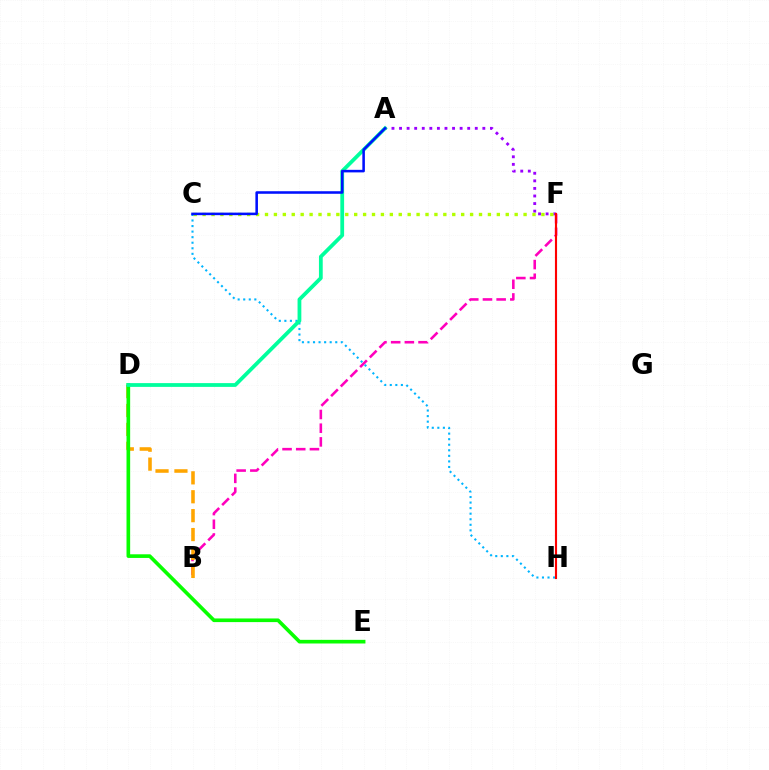{('A', 'F'): [{'color': '#9b00ff', 'line_style': 'dotted', 'thickness': 2.06}], ('B', 'F'): [{'color': '#ff00bd', 'line_style': 'dashed', 'thickness': 1.86}], ('B', 'D'): [{'color': '#ffa500', 'line_style': 'dashed', 'thickness': 2.57}], ('D', 'E'): [{'color': '#08ff00', 'line_style': 'solid', 'thickness': 2.63}], ('C', 'F'): [{'color': '#b3ff00', 'line_style': 'dotted', 'thickness': 2.42}], ('C', 'H'): [{'color': '#00b5ff', 'line_style': 'dotted', 'thickness': 1.51}], ('A', 'D'): [{'color': '#00ff9d', 'line_style': 'solid', 'thickness': 2.72}], ('A', 'C'): [{'color': '#0010ff', 'line_style': 'solid', 'thickness': 1.84}], ('F', 'H'): [{'color': '#ff0000', 'line_style': 'solid', 'thickness': 1.54}]}